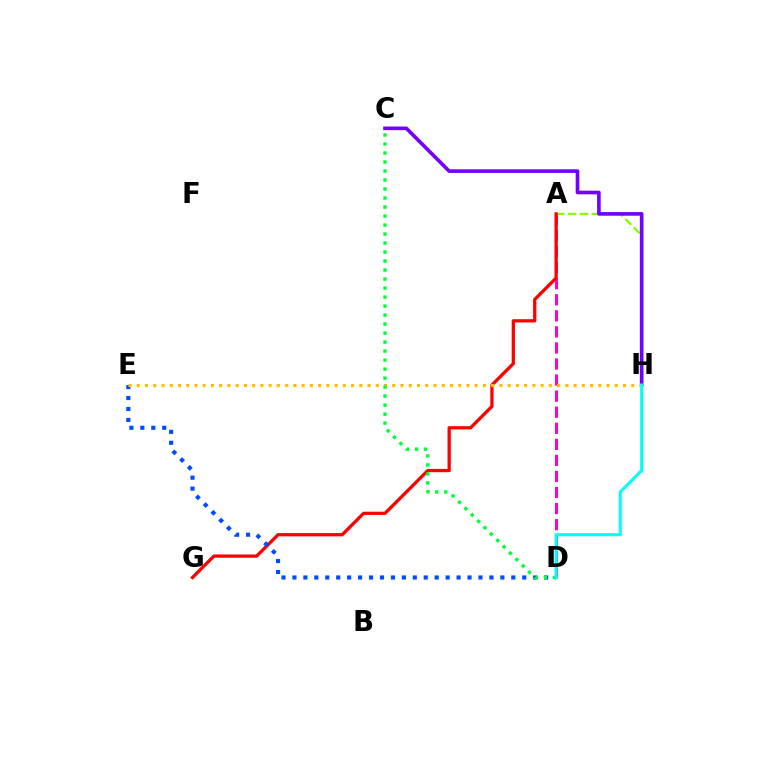{('A', 'H'): [{'color': '#84ff00', 'line_style': 'dashed', 'thickness': 1.62}], ('A', 'D'): [{'color': '#ff00cf', 'line_style': 'dashed', 'thickness': 2.18}], ('A', 'G'): [{'color': '#ff0000', 'line_style': 'solid', 'thickness': 2.35}], ('D', 'E'): [{'color': '#004bff', 'line_style': 'dotted', 'thickness': 2.97}], ('C', 'H'): [{'color': '#7200ff', 'line_style': 'solid', 'thickness': 2.63}], ('E', 'H'): [{'color': '#ffbd00', 'line_style': 'dotted', 'thickness': 2.24}], ('C', 'D'): [{'color': '#00ff39', 'line_style': 'dotted', 'thickness': 2.45}], ('D', 'H'): [{'color': '#00fff6', 'line_style': 'solid', 'thickness': 2.22}]}